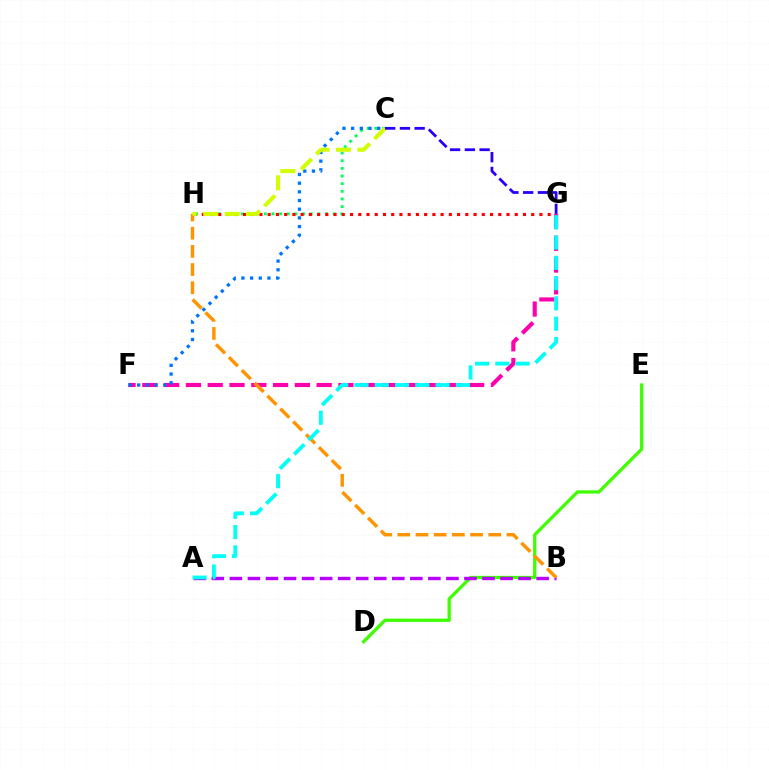{('F', 'G'): [{'color': '#ff00ac', 'line_style': 'dashed', 'thickness': 2.96}], ('C', 'H'): [{'color': '#00ff5c', 'line_style': 'dotted', 'thickness': 2.08}, {'color': '#d1ff00', 'line_style': 'dashed', 'thickness': 2.92}], ('D', 'E'): [{'color': '#3dff00', 'line_style': 'solid', 'thickness': 2.35}], ('C', 'F'): [{'color': '#0074ff', 'line_style': 'dotted', 'thickness': 2.36}], ('A', 'B'): [{'color': '#b900ff', 'line_style': 'dashed', 'thickness': 2.45}], ('B', 'H'): [{'color': '#ff9400', 'line_style': 'dashed', 'thickness': 2.47}], ('G', 'H'): [{'color': '#ff0000', 'line_style': 'dotted', 'thickness': 2.24}], ('A', 'G'): [{'color': '#00fff6', 'line_style': 'dashed', 'thickness': 2.76}], ('C', 'G'): [{'color': '#2500ff', 'line_style': 'dashed', 'thickness': 2.01}]}